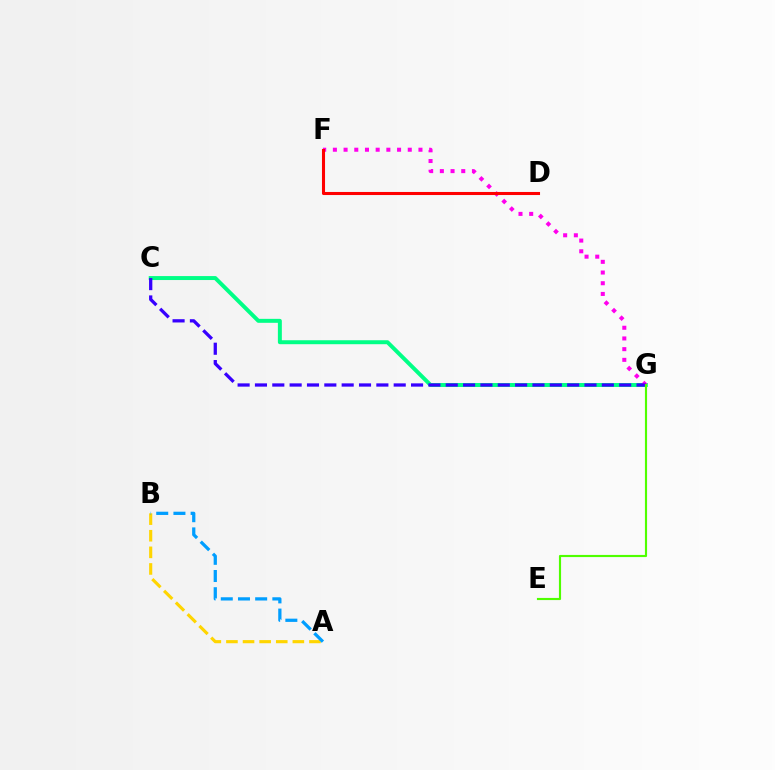{('C', 'G'): [{'color': '#00ff86', 'line_style': 'solid', 'thickness': 2.85}, {'color': '#3700ff', 'line_style': 'dashed', 'thickness': 2.36}], ('F', 'G'): [{'color': '#ff00ed', 'line_style': 'dotted', 'thickness': 2.91}], ('D', 'F'): [{'color': '#ff0000', 'line_style': 'solid', 'thickness': 2.21}], ('A', 'B'): [{'color': '#ffd500', 'line_style': 'dashed', 'thickness': 2.26}, {'color': '#009eff', 'line_style': 'dashed', 'thickness': 2.34}], ('E', 'G'): [{'color': '#4fff00', 'line_style': 'solid', 'thickness': 1.55}]}